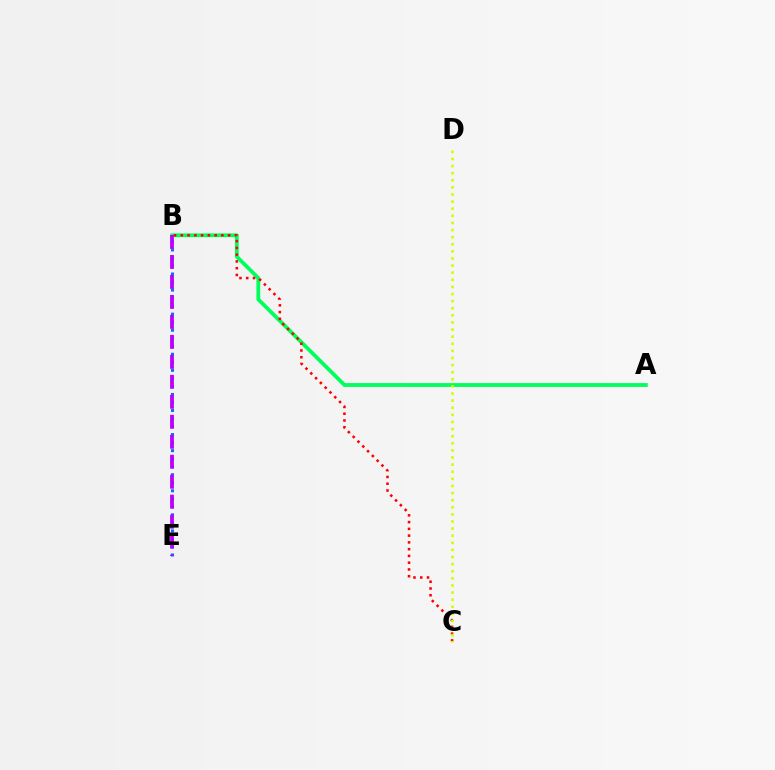{('B', 'E'): [{'color': '#0074ff', 'line_style': 'dotted', 'thickness': 2.18}, {'color': '#b900ff', 'line_style': 'dashed', 'thickness': 2.71}], ('A', 'B'): [{'color': '#00ff5c', 'line_style': 'solid', 'thickness': 2.74}], ('B', 'C'): [{'color': '#ff0000', 'line_style': 'dotted', 'thickness': 1.84}], ('C', 'D'): [{'color': '#d1ff00', 'line_style': 'dotted', 'thickness': 1.93}]}